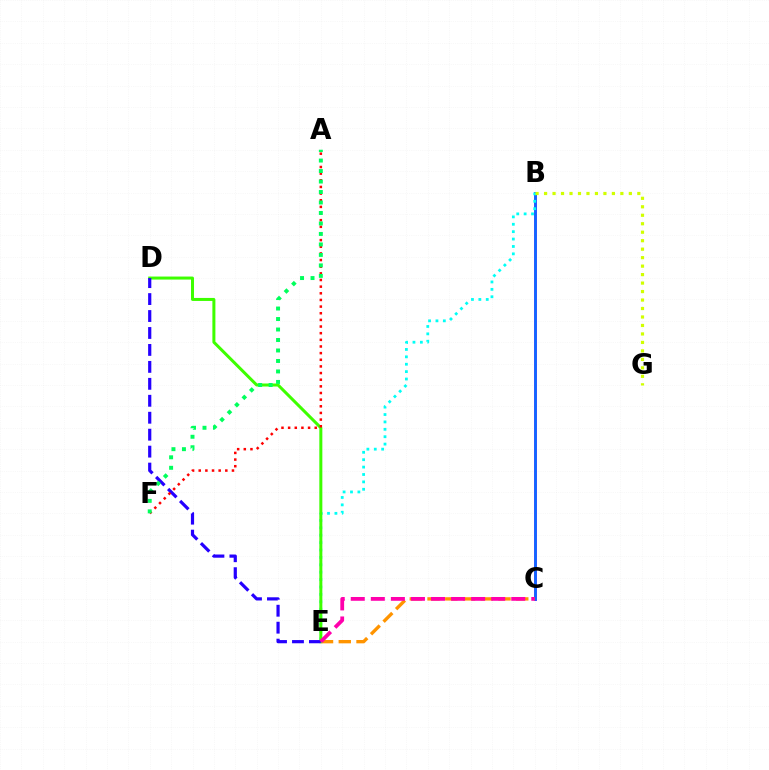{('B', 'C'): [{'color': '#b900ff', 'line_style': 'solid', 'thickness': 2.11}, {'color': '#0074ff', 'line_style': 'solid', 'thickness': 1.8}], ('B', 'E'): [{'color': '#00fff6', 'line_style': 'dotted', 'thickness': 2.01}], ('B', 'G'): [{'color': '#d1ff00', 'line_style': 'dotted', 'thickness': 2.3}], ('C', 'E'): [{'color': '#ff9400', 'line_style': 'dashed', 'thickness': 2.41}, {'color': '#ff00ac', 'line_style': 'dashed', 'thickness': 2.72}], ('D', 'E'): [{'color': '#3dff00', 'line_style': 'solid', 'thickness': 2.17}, {'color': '#2500ff', 'line_style': 'dashed', 'thickness': 2.3}], ('A', 'F'): [{'color': '#ff0000', 'line_style': 'dotted', 'thickness': 1.81}, {'color': '#00ff5c', 'line_style': 'dotted', 'thickness': 2.85}]}